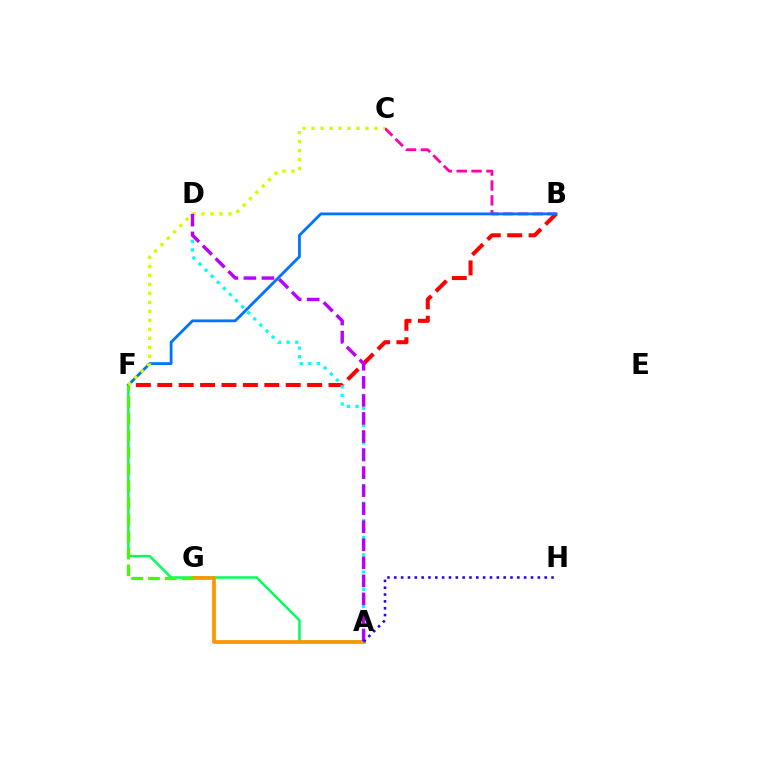{('B', 'C'): [{'color': '#ff00ac', 'line_style': 'dashed', 'thickness': 2.02}], ('A', 'F'): [{'color': '#00ff5c', 'line_style': 'solid', 'thickness': 1.79}], ('B', 'F'): [{'color': '#ff0000', 'line_style': 'dashed', 'thickness': 2.91}, {'color': '#0074ff', 'line_style': 'solid', 'thickness': 2.03}], ('A', 'G'): [{'color': '#ff9400', 'line_style': 'solid', 'thickness': 2.67}], ('A', 'D'): [{'color': '#00fff6', 'line_style': 'dotted', 'thickness': 2.34}, {'color': '#b900ff', 'line_style': 'dashed', 'thickness': 2.45}], ('C', 'F'): [{'color': '#d1ff00', 'line_style': 'dotted', 'thickness': 2.44}], ('F', 'G'): [{'color': '#3dff00', 'line_style': 'dashed', 'thickness': 2.29}], ('A', 'H'): [{'color': '#2500ff', 'line_style': 'dotted', 'thickness': 1.86}]}